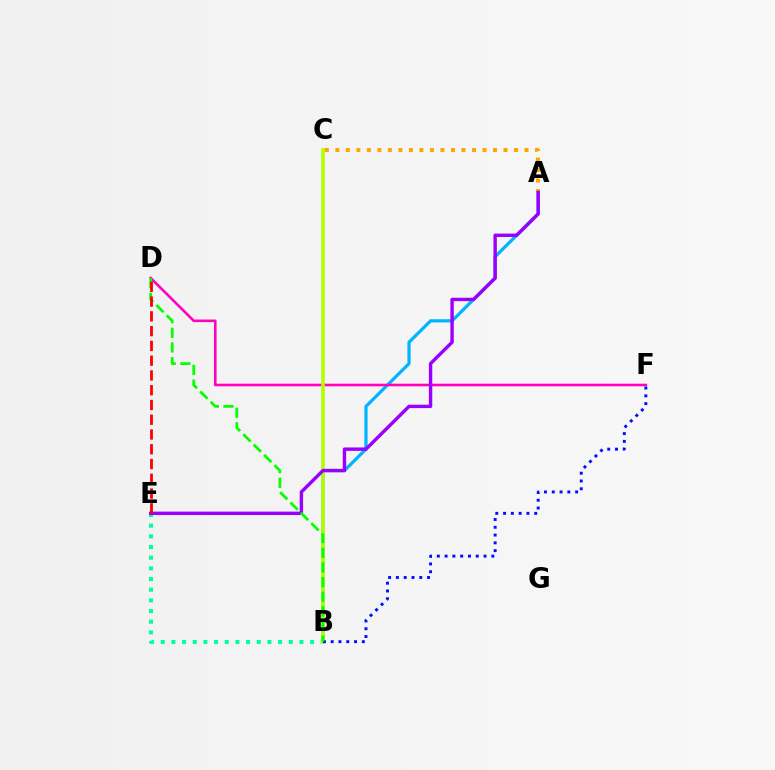{('A', 'B'): [{'color': '#00b5ff', 'line_style': 'solid', 'thickness': 2.32}], ('D', 'F'): [{'color': '#ff00bd', 'line_style': 'solid', 'thickness': 1.87}], ('B', 'E'): [{'color': '#00ff9d', 'line_style': 'dotted', 'thickness': 2.9}], ('B', 'C'): [{'color': '#b3ff00', 'line_style': 'solid', 'thickness': 2.58}], ('A', 'C'): [{'color': '#ffa500', 'line_style': 'dotted', 'thickness': 2.85}], ('A', 'E'): [{'color': '#9b00ff', 'line_style': 'solid', 'thickness': 2.45}], ('B', 'F'): [{'color': '#0010ff', 'line_style': 'dotted', 'thickness': 2.12}], ('B', 'D'): [{'color': '#08ff00', 'line_style': 'dashed', 'thickness': 1.99}], ('D', 'E'): [{'color': '#ff0000', 'line_style': 'dashed', 'thickness': 2.01}]}